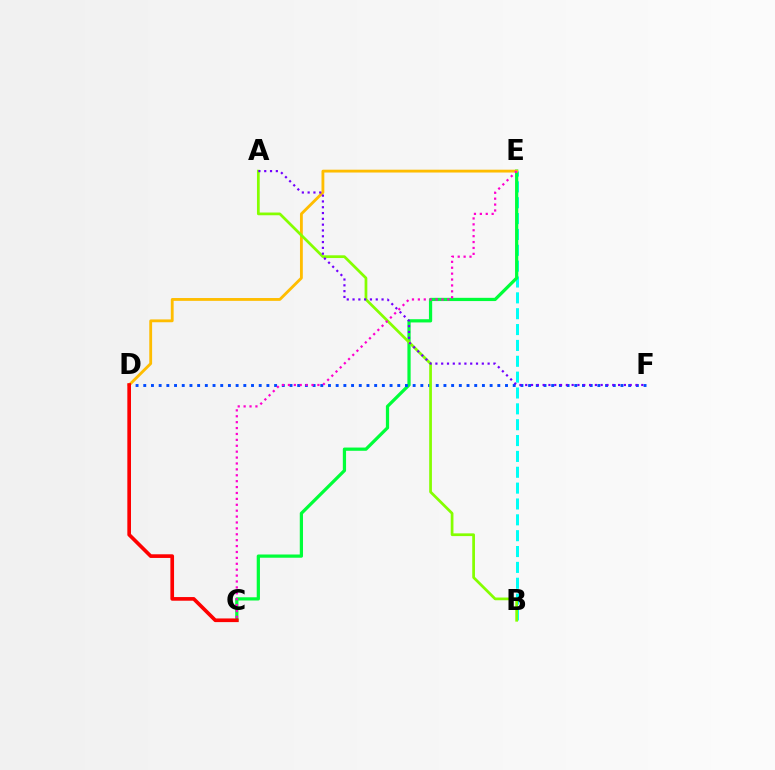{('B', 'E'): [{'color': '#00fff6', 'line_style': 'dashed', 'thickness': 2.15}], ('C', 'E'): [{'color': '#00ff39', 'line_style': 'solid', 'thickness': 2.33}, {'color': '#ff00cf', 'line_style': 'dotted', 'thickness': 1.6}], ('D', 'F'): [{'color': '#004bff', 'line_style': 'dotted', 'thickness': 2.09}], ('D', 'E'): [{'color': '#ffbd00', 'line_style': 'solid', 'thickness': 2.04}], ('C', 'D'): [{'color': '#ff0000', 'line_style': 'solid', 'thickness': 2.64}], ('A', 'B'): [{'color': '#84ff00', 'line_style': 'solid', 'thickness': 1.97}], ('A', 'F'): [{'color': '#7200ff', 'line_style': 'dotted', 'thickness': 1.58}]}